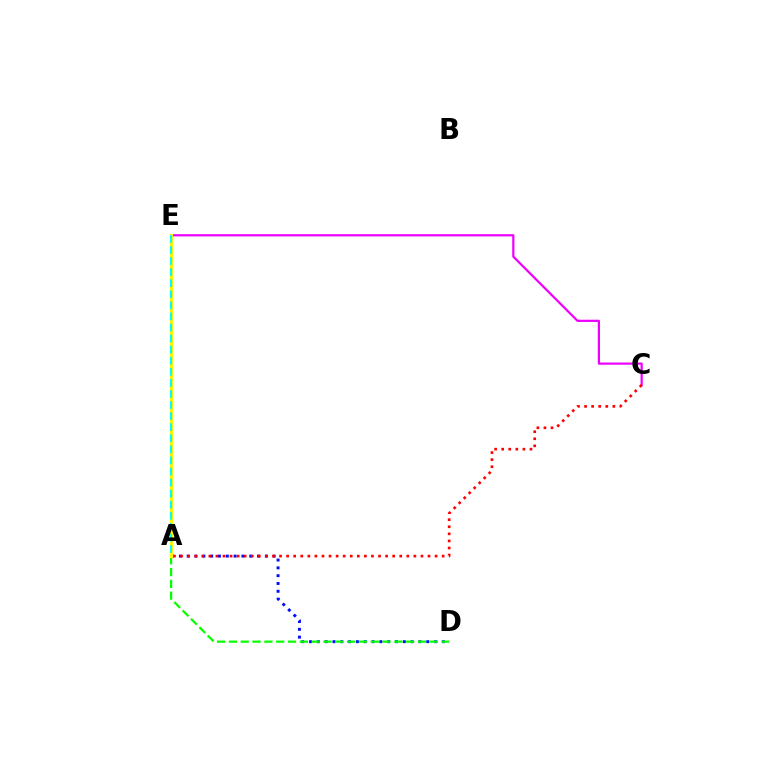{('C', 'E'): [{'color': '#ee00ff', 'line_style': 'solid', 'thickness': 1.59}], ('A', 'D'): [{'color': '#0010ff', 'line_style': 'dotted', 'thickness': 2.12}, {'color': '#08ff00', 'line_style': 'dashed', 'thickness': 1.61}], ('A', 'C'): [{'color': '#ff0000', 'line_style': 'dotted', 'thickness': 1.92}], ('A', 'E'): [{'color': '#fcf500', 'line_style': 'solid', 'thickness': 2.35}, {'color': '#00fff6', 'line_style': 'dashed', 'thickness': 1.5}]}